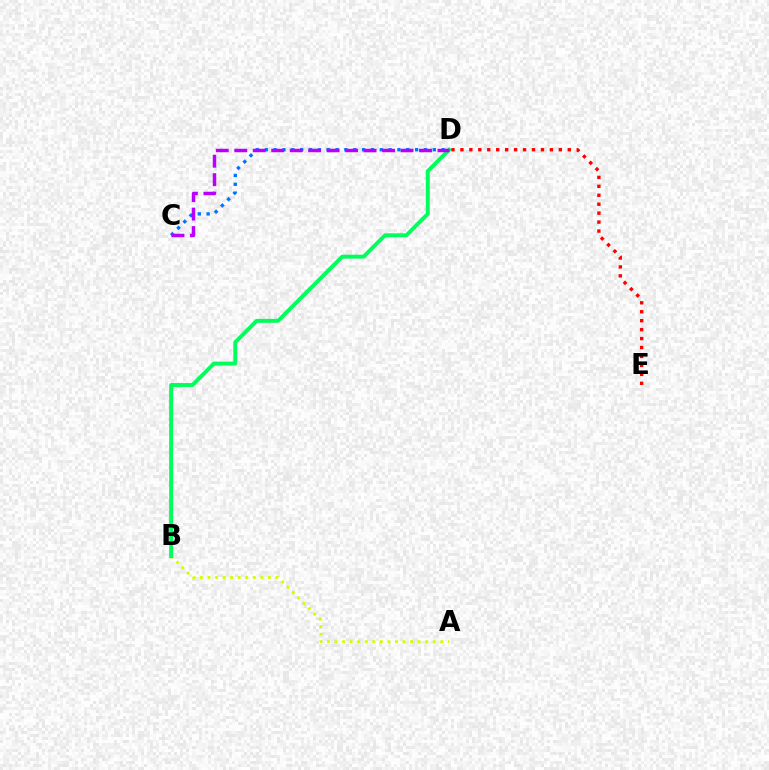{('A', 'B'): [{'color': '#d1ff00', 'line_style': 'dotted', 'thickness': 2.05}], ('C', 'D'): [{'color': '#0074ff', 'line_style': 'dotted', 'thickness': 2.4}, {'color': '#b900ff', 'line_style': 'dashed', 'thickness': 2.51}], ('B', 'D'): [{'color': '#00ff5c', 'line_style': 'solid', 'thickness': 2.83}], ('D', 'E'): [{'color': '#ff0000', 'line_style': 'dotted', 'thickness': 2.43}]}